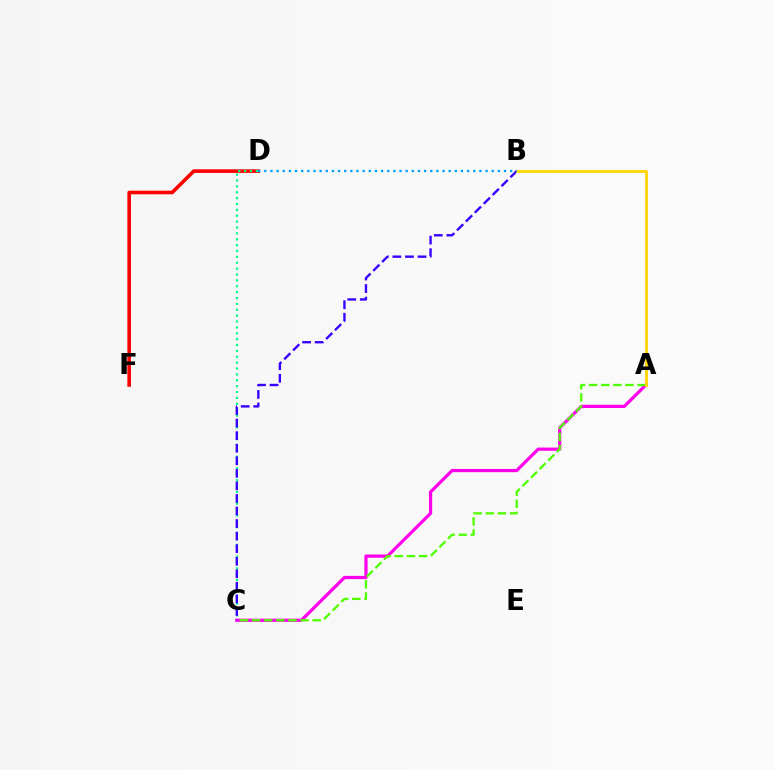{('A', 'C'): [{'color': '#ff00ed', 'line_style': 'solid', 'thickness': 2.32}, {'color': '#4fff00', 'line_style': 'dashed', 'thickness': 1.65}], ('D', 'F'): [{'color': '#ff0000', 'line_style': 'solid', 'thickness': 2.6}], ('C', 'D'): [{'color': '#00ff86', 'line_style': 'dotted', 'thickness': 1.6}], ('B', 'C'): [{'color': '#3700ff', 'line_style': 'dashed', 'thickness': 1.71}], ('A', 'B'): [{'color': '#ffd500', 'line_style': 'solid', 'thickness': 2.03}], ('B', 'D'): [{'color': '#009eff', 'line_style': 'dotted', 'thickness': 1.67}]}